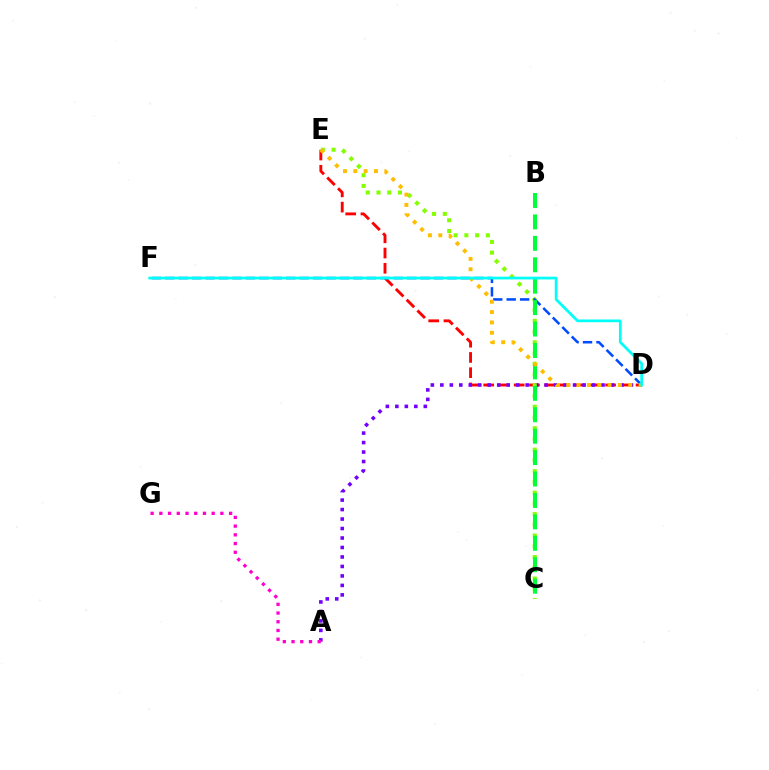{('D', 'E'): [{'color': '#ff0000', 'line_style': 'dashed', 'thickness': 2.07}, {'color': '#ffbd00', 'line_style': 'dotted', 'thickness': 2.81}], ('A', 'D'): [{'color': '#7200ff', 'line_style': 'dotted', 'thickness': 2.58}], ('C', 'E'): [{'color': '#84ff00', 'line_style': 'dotted', 'thickness': 2.92}], ('D', 'F'): [{'color': '#004bff', 'line_style': 'dashed', 'thickness': 1.83}, {'color': '#00fff6', 'line_style': 'solid', 'thickness': 1.96}], ('B', 'C'): [{'color': '#00ff39', 'line_style': 'dashed', 'thickness': 2.91}], ('A', 'G'): [{'color': '#ff00cf', 'line_style': 'dotted', 'thickness': 2.37}]}